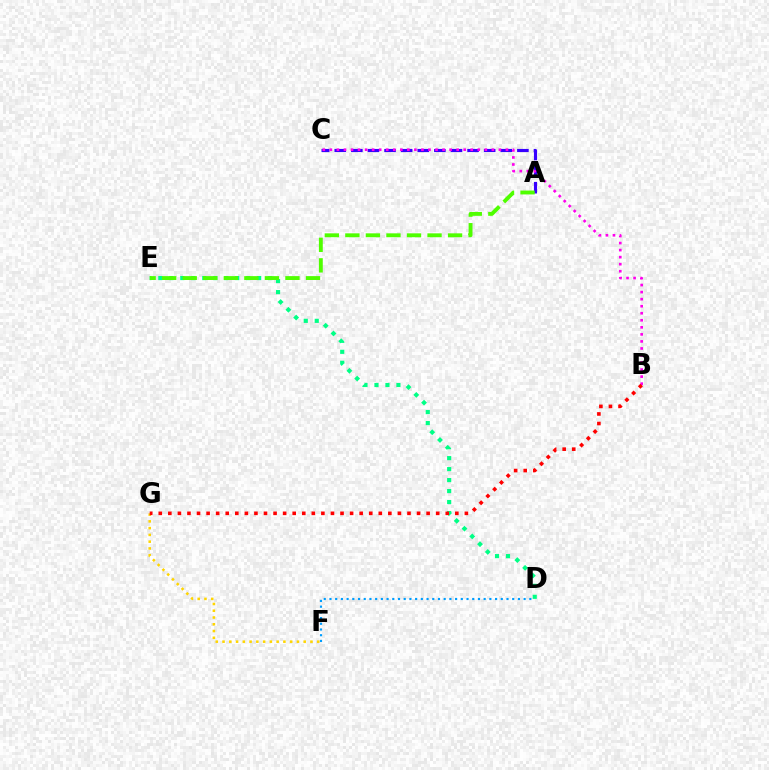{('A', 'C'): [{'color': '#3700ff', 'line_style': 'dashed', 'thickness': 2.26}], ('D', 'F'): [{'color': '#009eff', 'line_style': 'dotted', 'thickness': 1.55}], ('B', 'C'): [{'color': '#ff00ed', 'line_style': 'dotted', 'thickness': 1.91}], ('D', 'E'): [{'color': '#00ff86', 'line_style': 'dotted', 'thickness': 2.98}], ('F', 'G'): [{'color': '#ffd500', 'line_style': 'dotted', 'thickness': 1.84}], ('B', 'G'): [{'color': '#ff0000', 'line_style': 'dotted', 'thickness': 2.6}], ('A', 'E'): [{'color': '#4fff00', 'line_style': 'dashed', 'thickness': 2.79}]}